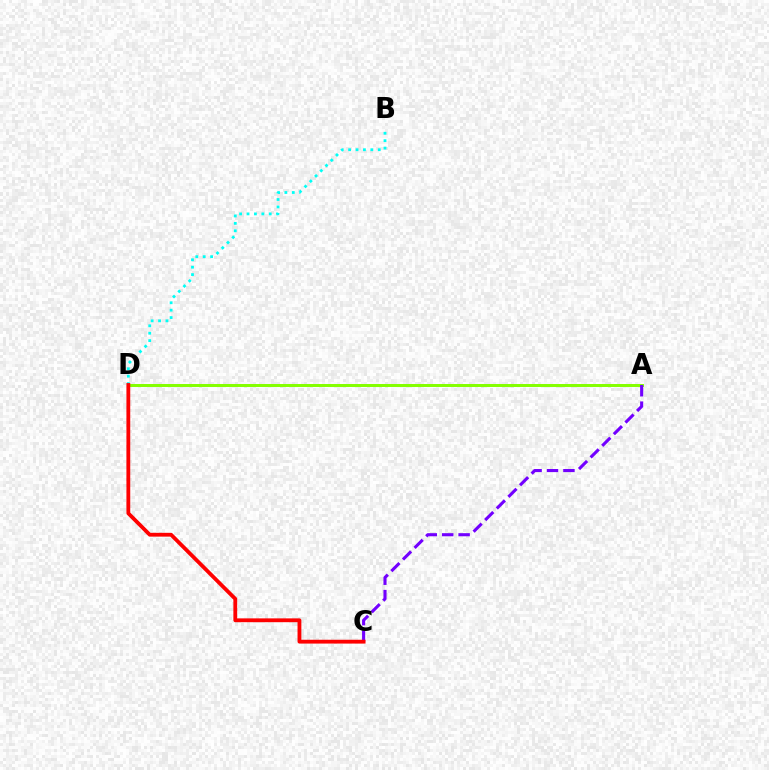{('A', 'D'): [{'color': '#84ff00', 'line_style': 'solid', 'thickness': 2.14}], ('A', 'C'): [{'color': '#7200ff', 'line_style': 'dashed', 'thickness': 2.23}], ('B', 'D'): [{'color': '#00fff6', 'line_style': 'dotted', 'thickness': 2.01}], ('C', 'D'): [{'color': '#ff0000', 'line_style': 'solid', 'thickness': 2.75}]}